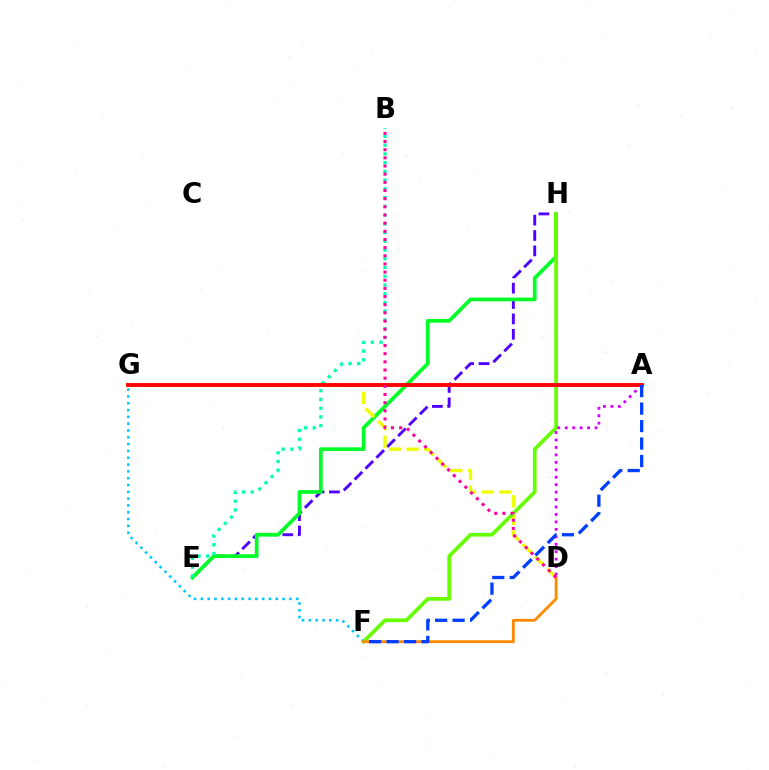{('E', 'H'): [{'color': '#4f00ff', 'line_style': 'dashed', 'thickness': 2.09}, {'color': '#00ff27', 'line_style': 'solid', 'thickness': 2.68}], ('D', 'G'): [{'color': '#eeff00', 'line_style': 'dashed', 'thickness': 2.38}], ('F', 'G'): [{'color': '#00c7ff', 'line_style': 'dotted', 'thickness': 1.85}], ('B', 'E'): [{'color': '#00ffaf', 'line_style': 'dotted', 'thickness': 2.37}], ('F', 'H'): [{'color': '#66ff00', 'line_style': 'solid', 'thickness': 2.67}], ('A', 'D'): [{'color': '#d600ff', 'line_style': 'dotted', 'thickness': 2.02}], ('A', 'G'): [{'color': '#ff0000', 'line_style': 'solid', 'thickness': 2.78}], ('D', 'F'): [{'color': '#ff8800', 'line_style': 'solid', 'thickness': 2.02}], ('A', 'F'): [{'color': '#003fff', 'line_style': 'dashed', 'thickness': 2.37}], ('B', 'D'): [{'color': '#ff00a0', 'line_style': 'dotted', 'thickness': 2.22}]}